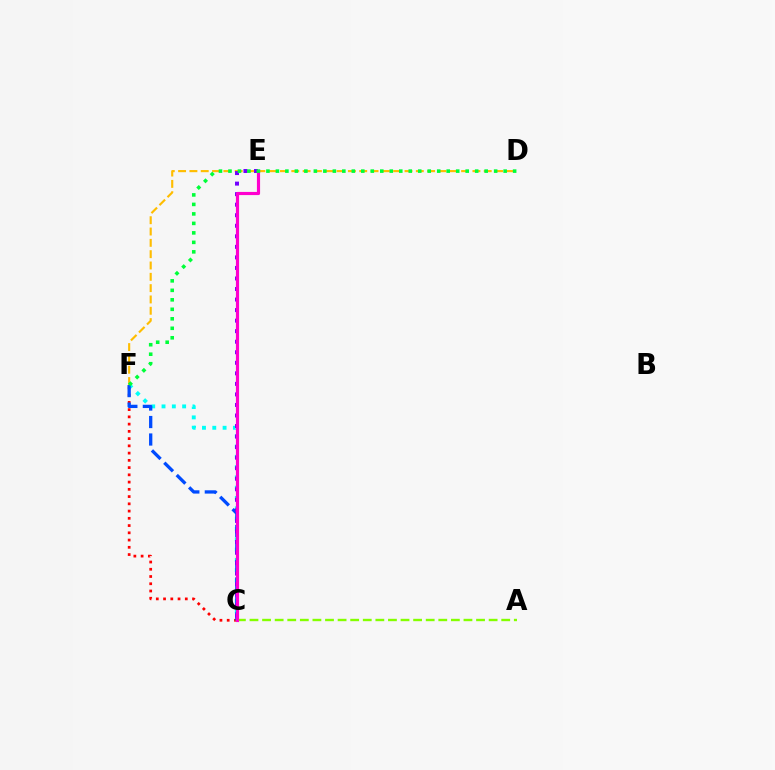{('A', 'C'): [{'color': '#84ff00', 'line_style': 'dashed', 'thickness': 1.71}], ('D', 'F'): [{'color': '#ffbd00', 'line_style': 'dashed', 'thickness': 1.54}, {'color': '#00ff39', 'line_style': 'dotted', 'thickness': 2.58}], ('C', 'F'): [{'color': '#ff0000', 'line_style': 'dotted', 'thickness': 1.97}, {'color': '#00fff6', 'line_style': 'dotted', 'thickness': 2.8}, {'color': '#004bff', 'line_style': 'dashed', 'thickness': 2.38}], ('C', 'E'): [{'color': '#7200ff', 'line_style': 'dotted', 'thickness': 2.86}, {'color': '#ff00cf', 'line_style': 'solid', 'thickness': 2.27}]}